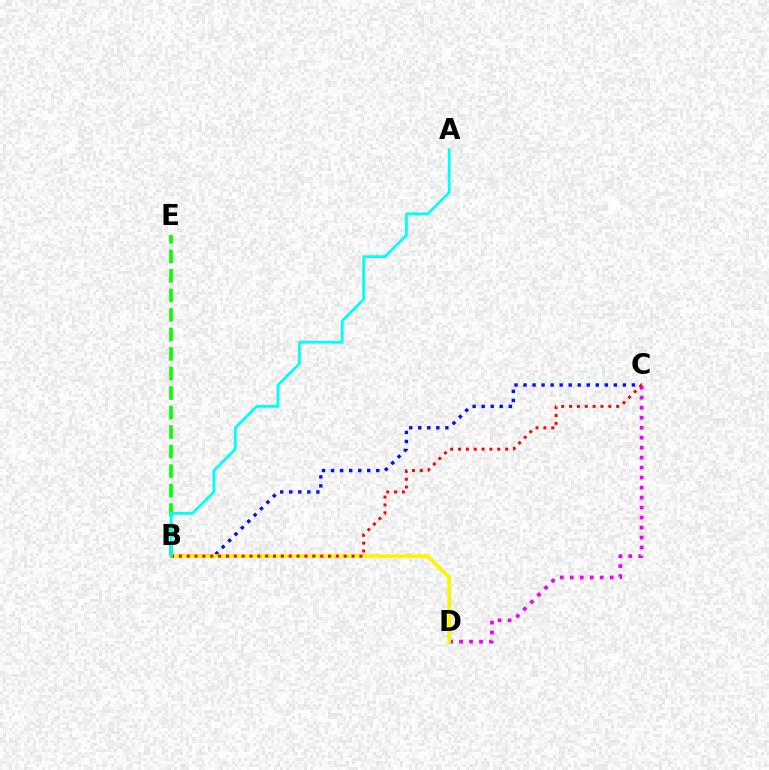{('C', 'D'): [{'color': '#ee00ff', 'line_style': 'dotted', 'thickness': 2.71}], ('B', 'C'): [{'color': '#0010ff', 'line_style': 'dotted', 'thickness': 2.45}, {'color': '#ff0000', 'line_style': 'dotted', 'thickness': 2.13}], ('B', 'D'): [{'color': '#fcf500', 'line_style': 'solid', 'thickness': 2.64}], ('B', 'E'): [{'color': '#08ff00', 'line_style': 'dashed', 'thickness': 2.65}], ('A', 'B'): [{'color': '#00fff6', 'line_style': 'solid', 'thickness': 2.0}]}